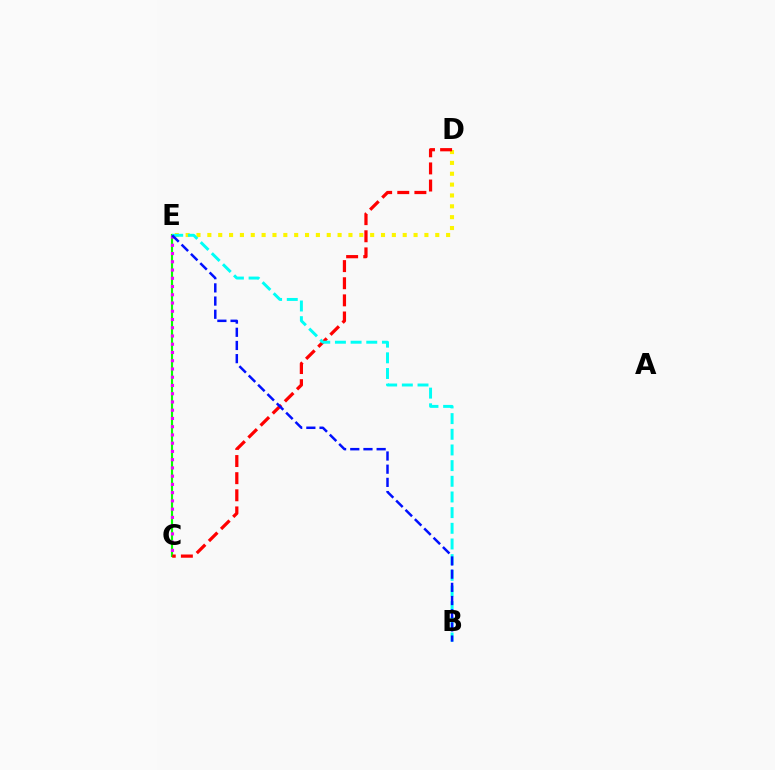{('D', 'E'): [{'color': '#fcf500', 'line_style': 'dotted', 'thickness': 2.95}], ('C', 'E'): [{'color': '#08ff00', 'line_style': 'solid', 'thickness': 1.55}, {'color': '#ee00ff', 'line_style': 'dotted', 'thickness': 2.24}], ('C', 'D'): [{'color': '#ff0000', 'line_style': 'dashed', 'thickness': 2.33}], ('B', 'E'): [{'color': '#00fff6', 'line_style': 'dashed', 'thickness': 2.13}, {'color': '#0010ff', 'line_style': 'dashed', 'thickness': 1.79}]}